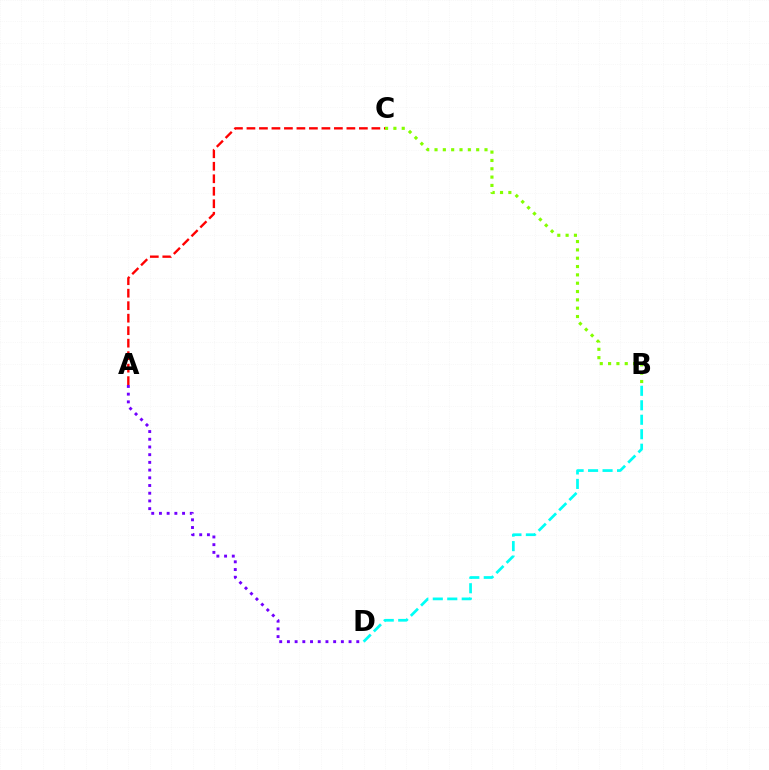{('B', 'D'): [{'color': '#00fff6', 'line_style': 'dashed', 'thickness': 1.97}], ('B', 'C'): [{'color': '#84ff00', 'line_style': 'dotted', 'thickness': 2.26}], ('A', 'C'): [{'color': '#ff0000', 'line_style': 'dashed', 'thickness': 1.7}], ('A', 'D'): [{'color': '#7200ff', 'line_style': 'dotted', 'thickness': 2.09}]}